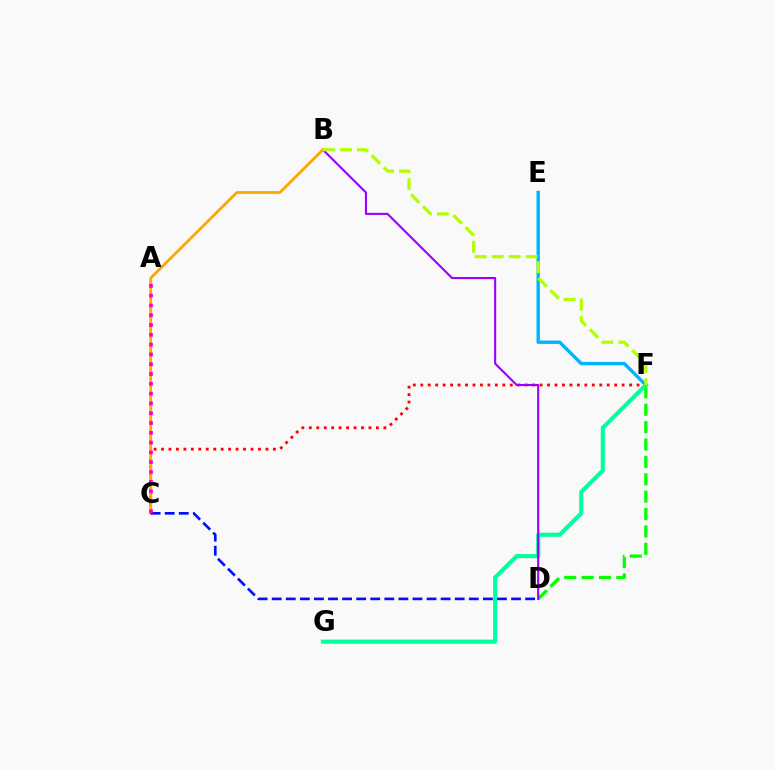{('C', 'F'): [{'color': '#ff0000', 'line_style': 'dotted', 'thickness': 2.03}], ('E', 'F'): [{'color': '#00b5ff', 'line_style': 'solid', 'thickness': 2.44}], ('D', 'F'): [{'color': '#08ff00', 'line_style': 'dashed', 'thickness': 2.36}], ('F', 'G'): [{'color': '#00ff9d', 'line_style': 'solid', 'thickness': 2.94}], ('B', 'D'): [{'color': '#9b00ff', 'line_style': 'solid', 'thickness': 1.52}], ('B', 'C'): [{'color': '#ffa500', 'line_style': 'solid', 'thickness': 1.99}], ('B', 'F'): [{'color': '#b3ff00', 'line_style': 'dashed', 'thickness': 2.31}], ('C', 'D'): [{'color': '#0010ff', 'line_style': 'dashed', 'thickness': 1.91}], ('A', 'C'): [{'color': '#ff00bd', 'line_style': 'dotted', 'thickness': 2.66}]}